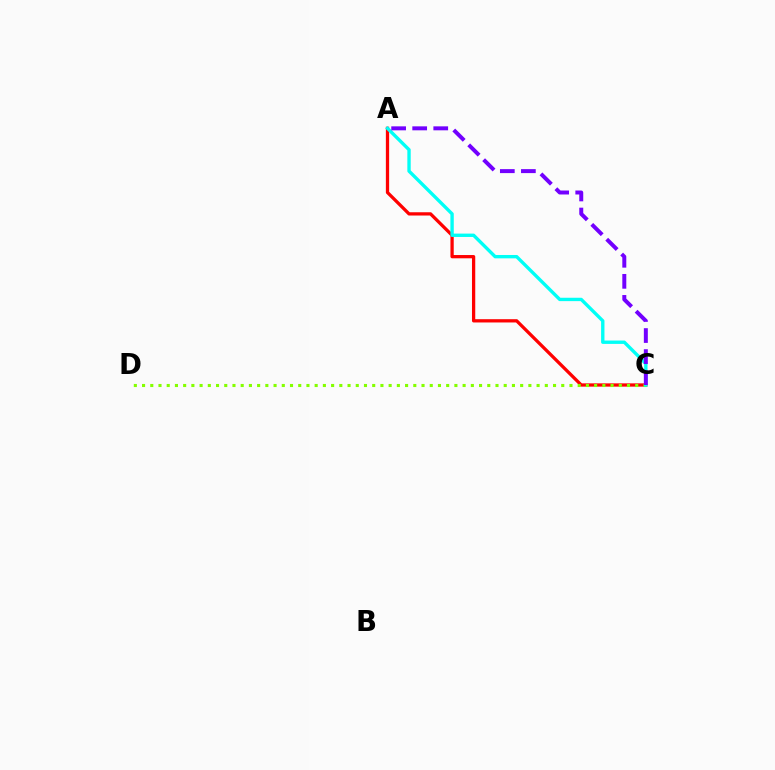{('A', 'C'): [{'color': '#ff0000', 'line_style': 'solid', 'thickness': 2.36}, {'color': '#00fff6', 'line_style': 'solid', 'thickness': 2.42}, {'color': '#7200ff', 'line_style': 'dashed', 'thickness': 2.86}], ('C', 'D'): [{'color': '#84ff00', 'line_style': 'dotted', 'thickness': 2.23}]}